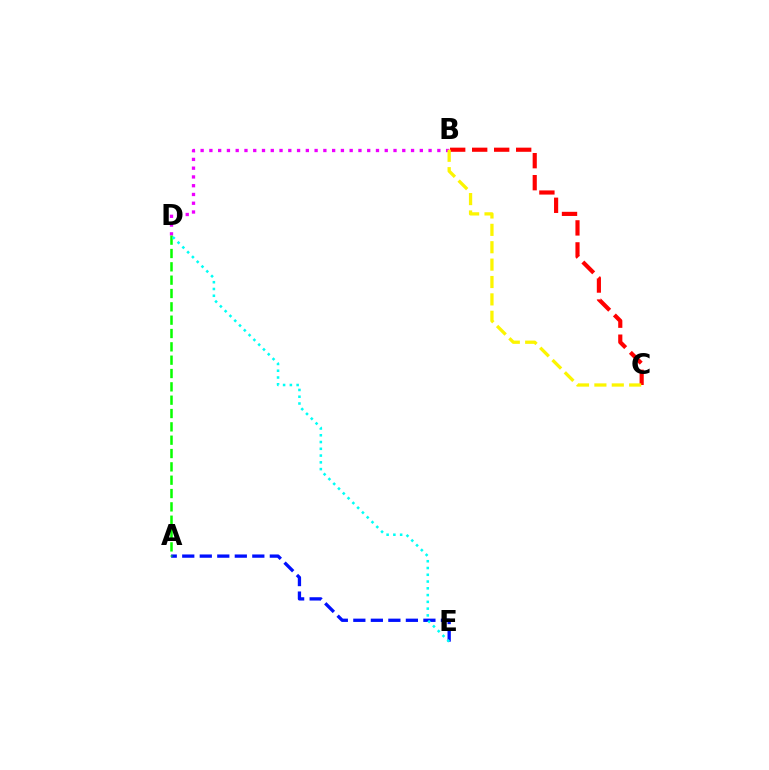{('B', 'C'): [{'color': '#ff0000', 'line_style': 'dashed', 'thickness': 2.99}, {'color': '#fcf500', 'line_style': 'dashed', 'thickness': 2.36}], ('A', 'E'): [{'color': '#0010ff', 'line_style': 'dashed', 'thickness': 2.38}], ('B', 'D'): [{'color': '#ee00ff', 'line_style': 'dotted', 'thickness': 2.38}], ('A', 'D'): [{'color': '#08ff00', 'line_style': 'dashed', 'thickness': 1.81}], ('D', 'E'): [{'color': '#00fff6', 'line_style': 'dotted', 'thickness': 1.84}]}